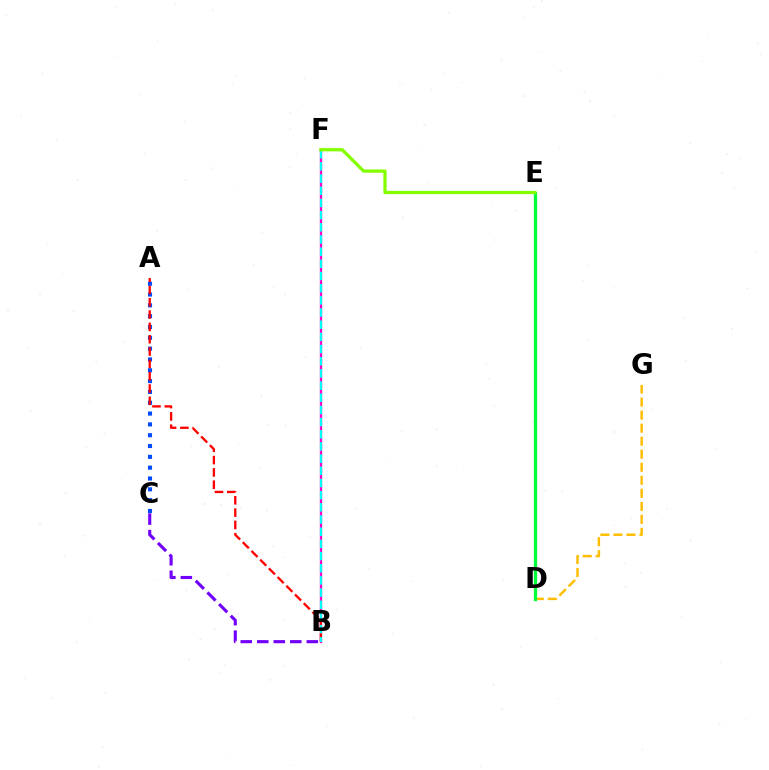{('B', 'F'): [{'color': '#ff00cf', 'line_style': 'solid', 'thickness': 1.66}, {'color': '#00fff6', 'line_style': 'dashed', 'thickness': 1.65}], ('A', 'C'): [{'color': '#004bff', 'line_style': 'dotted', 'thickness': 2.94}], ('D', 'G'): [{'color': '#ffbd00', 'line_style': 'dashed', 'thickness': 1.77}], ('D', 'E'): [{'color': '#00ff39', 'line_style': 'solid', 'thickness': 2.36}], ('A', 'B'): [{'color': '#ff0000', 'line_style': 'dashed', 'thickness': 1.67}], ('E', 'F'): [{'color': '#84ff00', 'line_style': 'solid', 'thickness': 2.36}], ('B', 'C'): [{'color': '#7200ff', 'line_style': 'dashed', 'thickness': 2.24}]}